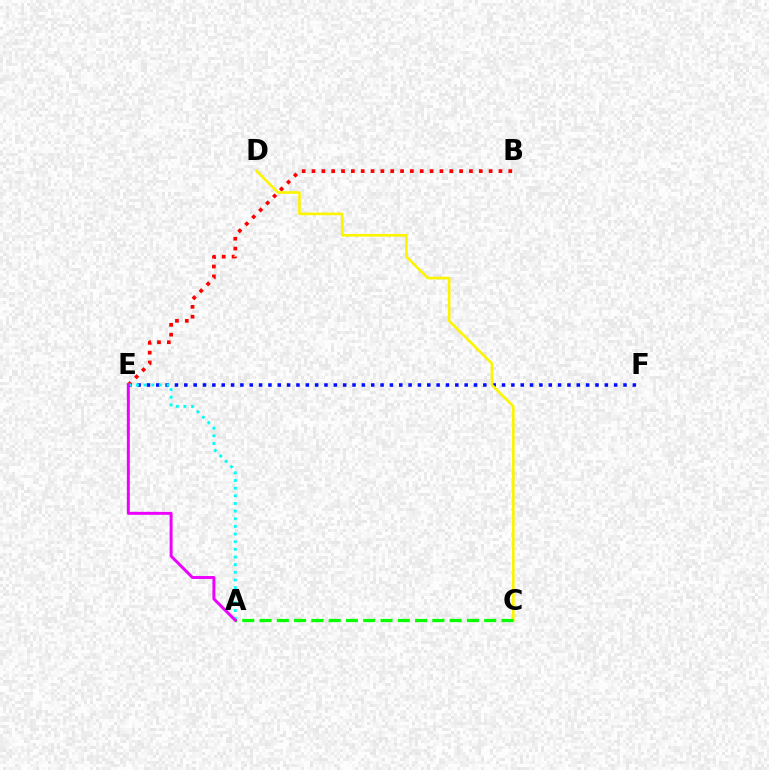{('E', 'F'): [{'color': '#0010ff', 'line_style': 'dotted', 'thickness': 2.54}], ('B', 'E'): [{'color': '#ff0000', 'line_style': 'dotted', 'thickness': 2.67}], ('A', 'E'): [{'color': '#00fff6', 'line_style': 'dotted', 'thickness': 2.08}, {'color': '#ee00ff', 'line_style': 'solid', 'thickness': 2.13}], ('C', 'D'): [{'color': '#fcf500', 'line_style': 'solid', 'thickness': 1.91}], ('A', 'C'): [{'color': '#08ff00', 'line_style': 'dashed', 'thickness': 2.35}]}